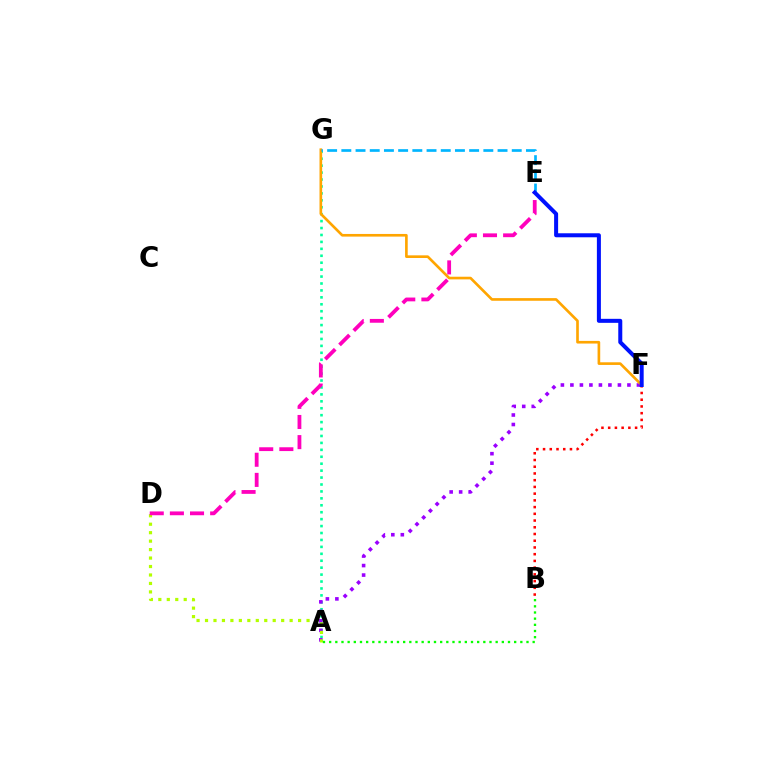{('B', 'F'): [{'color': '#ff0000', 'line_style': 'dotted', 'thickness': 1.83}], ('A', 'G'): [{'color': '#00ff9d', 'line_style': 'dotted', 'thickness': 1.88}], ('A', 'F'): [{'color': '#9b00ff', 'line_style': 'dotted', 'thickness': 2.58}], ('A', 'D'): [{'color': '#b3ff00', 'line_style': 'dotted', 'thickness': 2.3}], ('A', 'B'): [{'color': '#08ff00', 'line_style': 'dotted', 'thickness': 1.68}], ('F', 'G'): [{'color': '#ffa500', 'line_style': 'solid', 'thickness': 1.91}], ('E', 'G'): [{'color': '#00b5ff', 'line_style': 'dashed', 'thickness': 1.93}], ('D', 'E'): [{'color': '#ff00bd', 'line_style': 'dashed', 'thickness': 2.74}], ('E', 'F'): [{'color': '#0010ff', 'line_style': 'solid', 'thickness': 2.89}]}